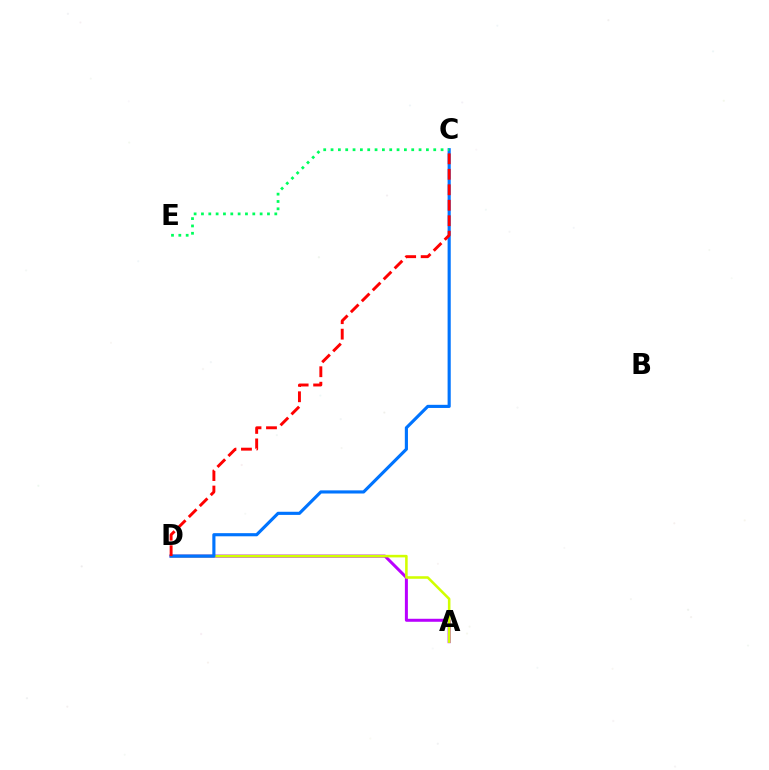{('A', 'D'): [{'color': '#b900ff', 'line_style': 'solid', 'thickness': 2.16}, {'color': '#d1ff00', 'line_style': 'solid', 'thickness': 1.84}], ('C', 'D'): [{'color': '#0074ff', 'line_style': 'solid', 'thickness': 2.26}, {'color': '#ff0000', 'line_style': 'dashed', 'thickness': 2.1}], ('C', 'E'): [{'color': '#00ff5c', 'line_style': 'dotted', 'thickness': 1.99}]}